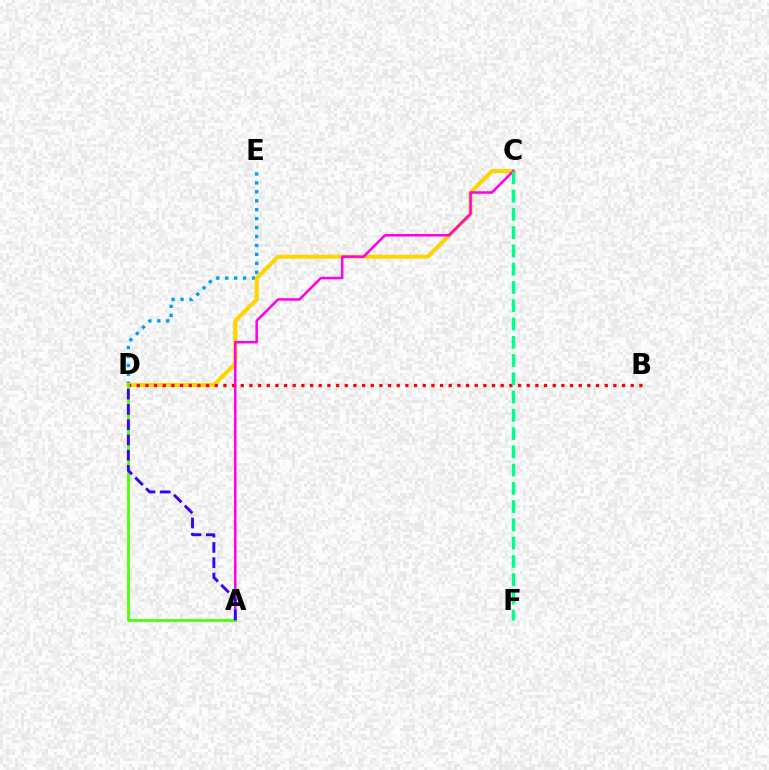{('D', 'E'): [{'color': '#009eff', 'line_style': 'dotted', 'thickness': 2.43}], ('C', 'D'): [{'color': '#ffd500', 'line_style': 'solid', 'thickness': 2.91}], ('A', 'C'): [{'color': '#ff00ed', 'line_style': 'solid', 'thickness': 1.83}], ('B', 'D'): [{'color': '#ff0000', 'line_style': 'dotted', 'thickness': 2.35}], ('A', 'D'): [{'color': '#4fff00', 'line_style': 'solid', 'thickness': 1.98}, {'color': '#3700ff', 'line_style': 'dashed', 'thickness': 2.07}], ('C', 'F'): [{'color': '#00ff86', 'line_style': 'dashed', 'thickness': 2.48}]}